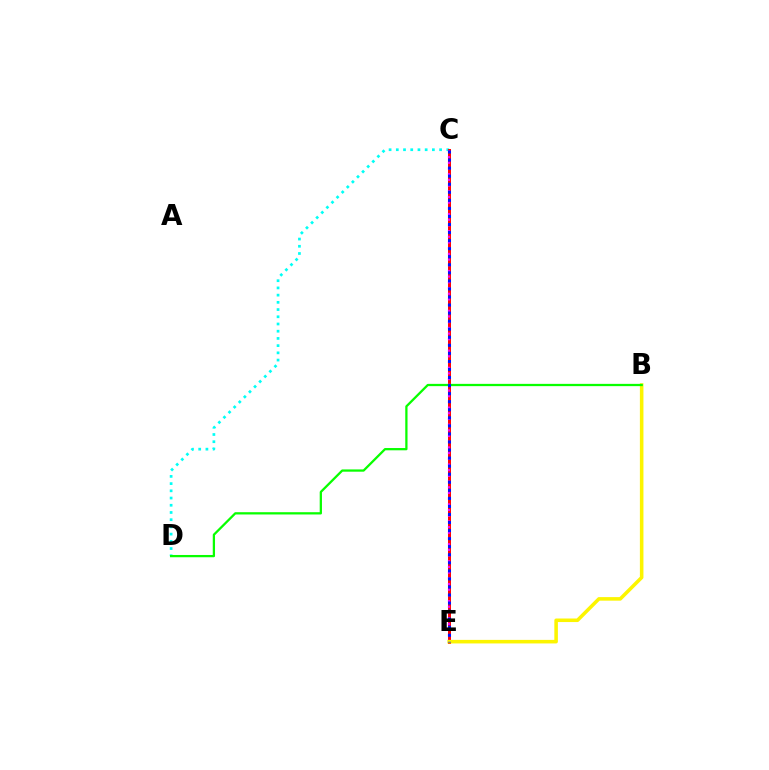{('C', 'D'): [{'color': '#00fff6', 'line_style': 'dotted', 'thickness': 1.96}], ('C', 'E'): [{'color': '#ff0000', 'line_style': 'solid', 'thickness': 2.14}, {'color': '#ee00ff', 'line_style': 'dotted', 'thickness': 1.55}, {'color': '#0010ff', 'line_style': 'dotted', 'thickness': 2.19}], ('B', 'E'): [{'color': '#fcf500', 'line_style': 'solid', 'thickness': 2.56}], ('B', 'D'): [{'color': '#08ff00', 'line_style': 'solid', 'thickness': 1.64}]}